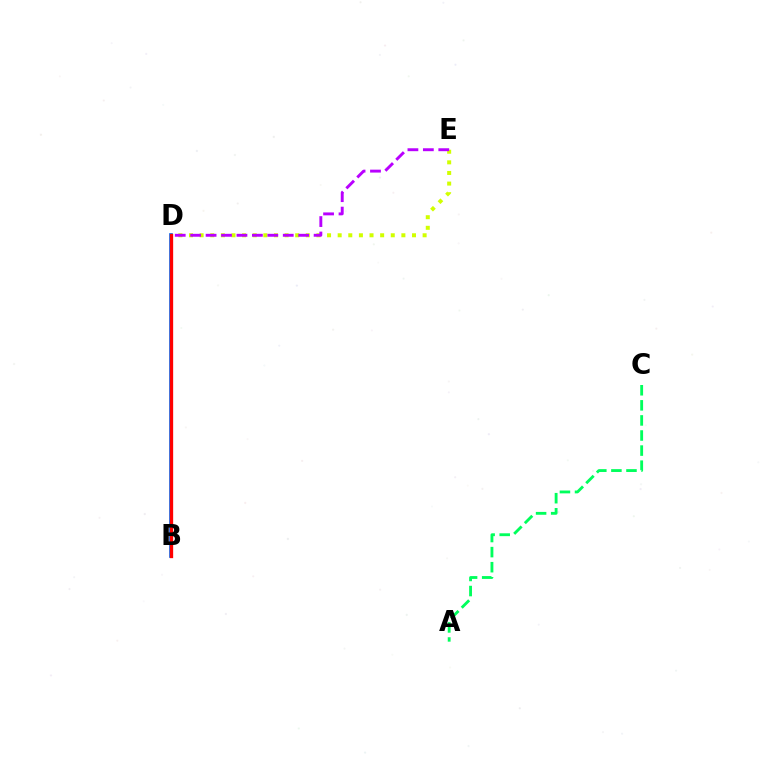{('A', 'C'): [{'color': '#00ff5c', 'line_style': 'dashed', 'thickness': 2.05}], ('D', 'E'): [{'color': '#d1ff00', 'line_style': 'dotted', 'thickness': 2.89}, {'color': '#b900ff', 'line_style': 'dashed', 'thickness': 2.1}], ('B', 'D'): [{'color': '#0074ff', 'line_style': 'solid', 'thickness': 2.66}, {'color': '#ff0000', 'line_style': 'solid', 'thickness': 2.38}]}